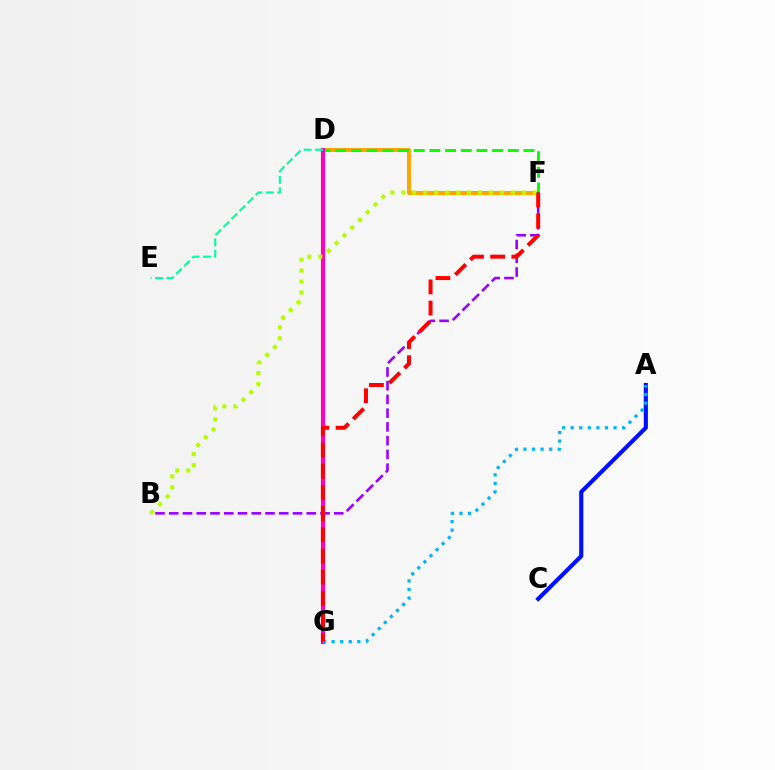{('A', 'C'): [{'color': '#0010ff', 'line_style': 'solid', 'thickness': 2.97}], ('D', 'F'): [{'color': '#ffa500', 'line_style': 'solid', 'thickness': 2.9}, {'color': '#08ff00', 'line_style': 'dashed', 'thickness': 2.13}], ('B', 'F'): [{'color': '#9b00ff', 'line_style': 'dashed', 'thickness': 1.87}, {'color': '#b3ff00', 'line_style': 'dotted', 'thickness': 2.98}], ('D', 'G'): [{'color': '#ff00bd', 'line_style': 'solid', 'thickness': 2.98}], ('D', 'E'): [{'color': '#00ff9d', 'line_style': 'dashed', 'thickness': 1.54}], ('A', 'G'): [{'color': '#00b5ff', 'line_style': 'dotted', 'thickness': 2.33}], ('F', 'G'): [{'color': '#ff0000', 'line_style': 'dashed', 'thickness': 2.88}]}